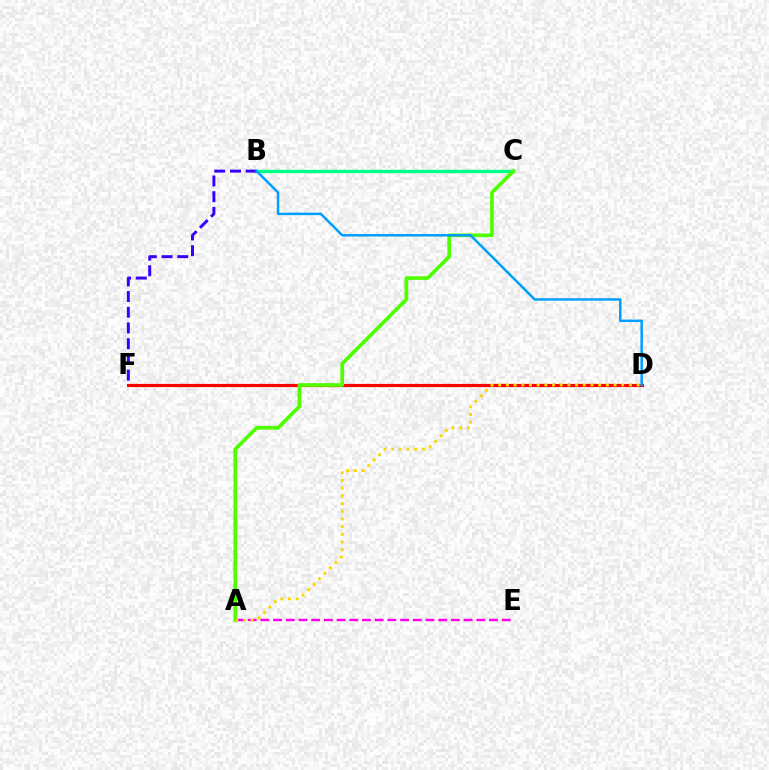{('D', 'F'): [{'color': '#ff0000', 'line_style': 'solid', 'thickness': 2.28}], ('B', 'C'): [{'color': '#00ff86', 'line_style': 'solid', 'thickness': 2.45}], ('A', 'C'): [{'color': '#4fff00', 'line_style': 'solid', 'thickness': 2.64}], ('A', 'E'): [{'color': '#ff00ed', 'line_style': 'dashed', 'thickness': 1.73}], ('B', 'F'): [{'color': '#3700ff', 'line_style': 'dashed', 'thickness': 2.14}], ('B', 'D'): [{'color': '#009eff', 'line_style': 'solid', 'thickness': 1.79}], ('A', 'D'): [{'color': '#ffd500', 'line_style': 'dotted', 'thickness': 2.09}]}